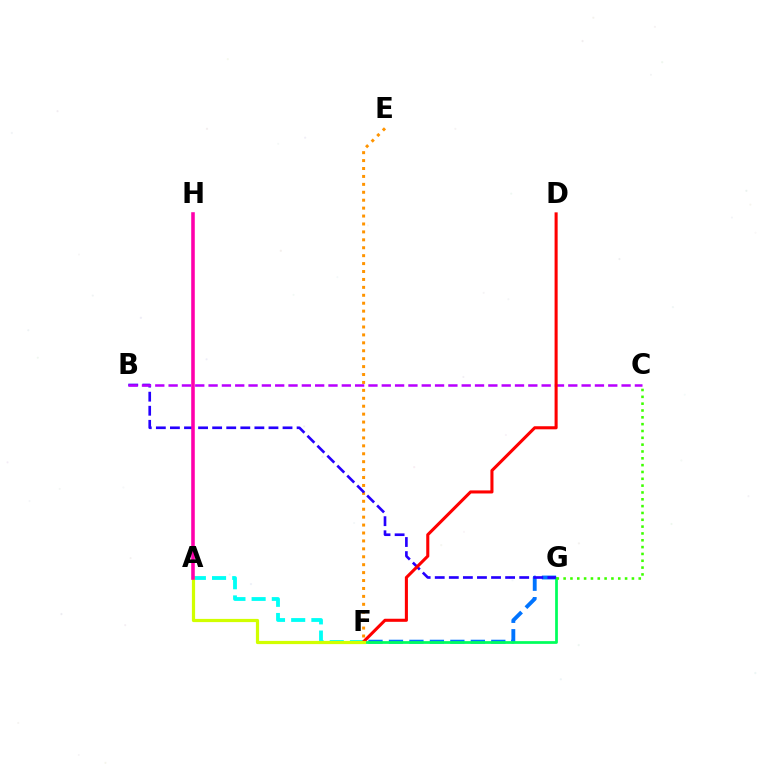{('F', 'G'): [{'color': '#0074ff', 'line_style': 'dashed', 'thickness': 2.78}, {'color': '#00ff5c', 'line_style': 'solid', 'thickness': 1.97}], ('E', 'F'): [{'color': '#ff9400', 'line_style': 'dotted', 'thickness': 2.15}], ('B', 'G'): [{'color': '#2500ff', 'line_style': 'dashed', 'thickness': 1.91}], ('B', 'C'): [{'color': '#b900ff', 'line_style': 'dashed', 'thickness': 1.81}], ('A', 'F'): [{'color': '#00fff6', 'line_style': 'dashed', 'thickness': 2.74}, {'color': '#d1ff00', 'line_style': 'solid', 'thickness': 2.31}], ('D', 'F'): [{'color': '#ff0000', 'line_style': 'solid', 'thickness': 2.21}], ('C', 'G'): [{'color': '#3dff00', 'line_style': 'dotted', 'thickness': 1.86}], ('A', 'H'): [{'color': '#ff00ac', 'line_style': 'solid', 'thickness': 2.57}]}